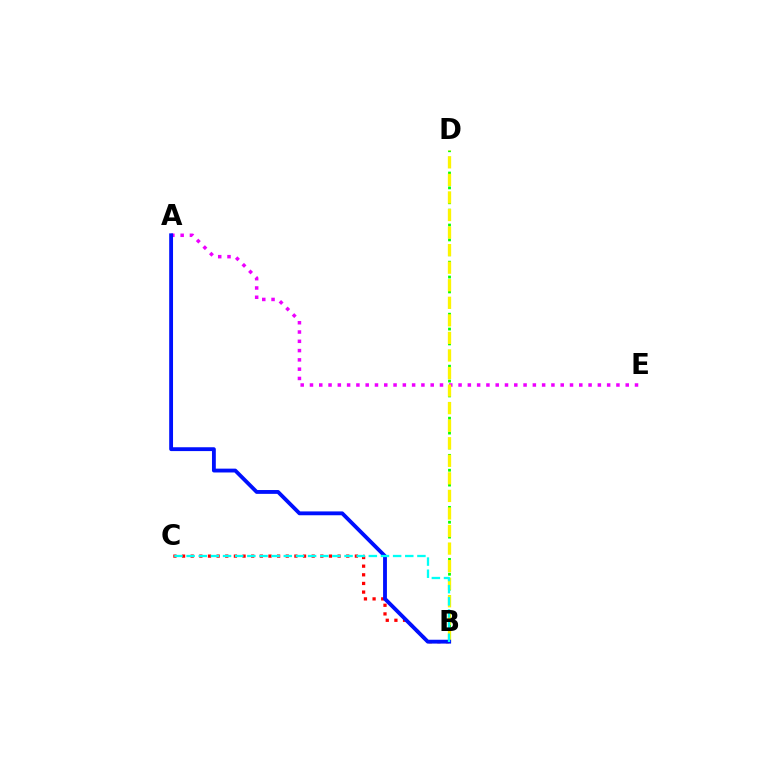{('A', 'E'): [{'color': '#ee00ff', 'line_style': 'dotted', 'thickness': 2.52}], ('B', 'D'): [{'color': '#08ff00', 'line_style': 'dotted', 'thickness': 2.02}, {'color': '#fcf500', 'line_style': 'dashed', 'thickness': 2.39}], ('B', 'C'): [{'color': '#ff0000', 'line_style': 'dotted', 'thickness': 2.35}, {'color': '#00fff6', 'line_style': 'dashed', 'thickness': 1.65}], ('A', 'B'): [{'color': '#0010ff', 'line_style': 'solid', 'thickness': 2.77}]}